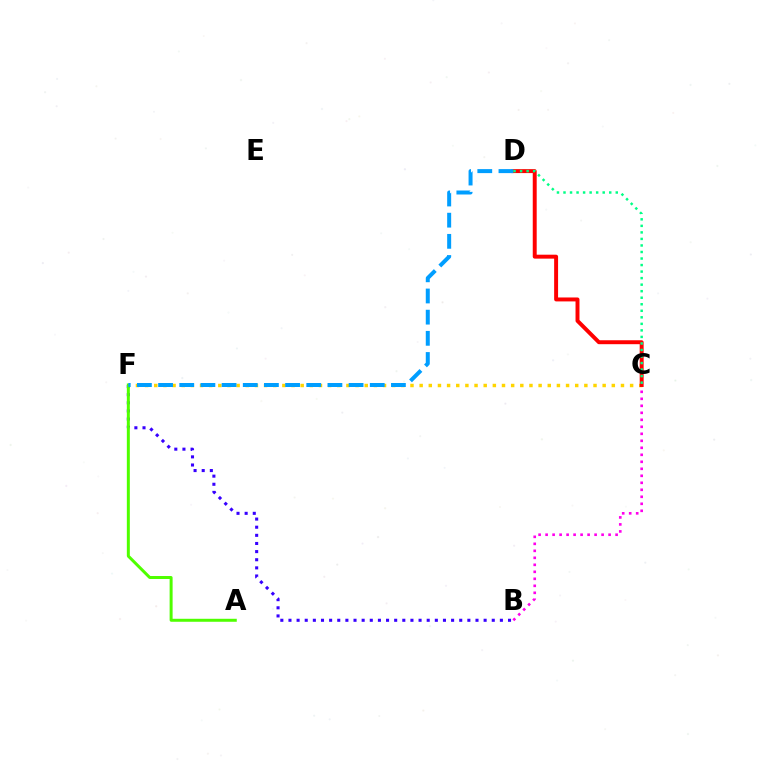{('B', 'C'): [{'color': '#ff00ed', 'line_style': 'dotted', 'thickness': 1.9}], ('B', 'F'): [{'color': '#3700ff', 'line_style': 'dotted', 'thickness': 2.21}], ('C', 'F'): [{'color': '#ffd500', 'line_style': 'dotted', 'thickness': 2.49}], ('A', 'F'): [{'color': '#4fff00', 'line_style': 'solid', 'thickness': 2.15}], ('C', 'D'): [{'color': '#ff0000', 'line_style': 'solid', 'thickness': 2.84}, {'color': '#00ff86', 'line_style': 'dotted', 'thickness': 1.77}], ('D', 'F'): [{'color': '#009eff', 'line_style': 'dashed', 'thickness': 2.88}]}